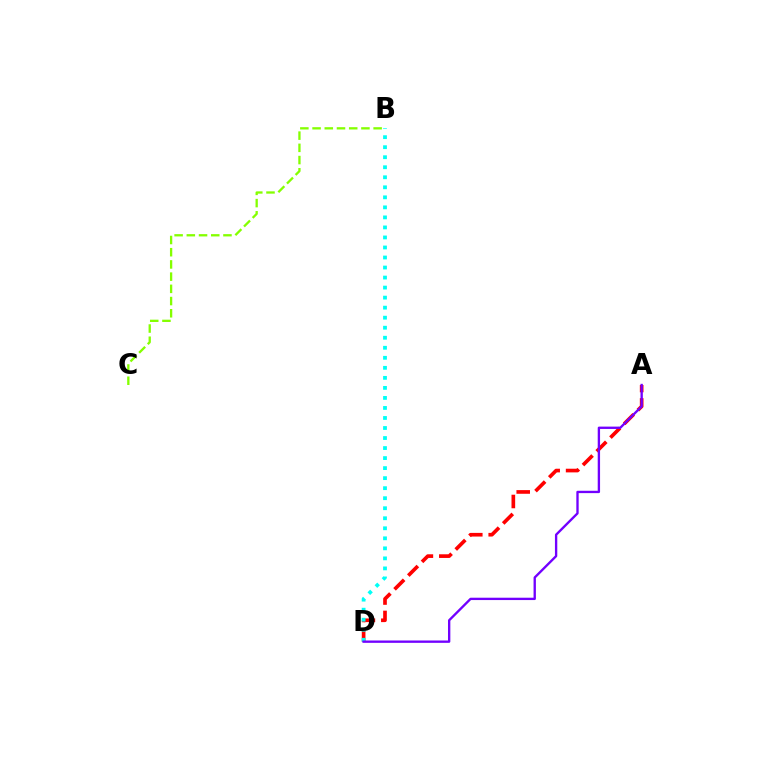{('A', 'D'): [{'color': '#ff0000', 'line_style': 'dashed', 'thickness': 2.64}, {'color': '#7200ff', 'line_style': 'solid', 'thickness': 1.69}], ('B', 'D'): [{'color': '#00fff6', 'line_style': 'dotted', 'thickness': 2.72}], ('B', 'C'): [{'color': '#84ff00', 'line_style': 'dashed', 'thickness': 1.66}]}